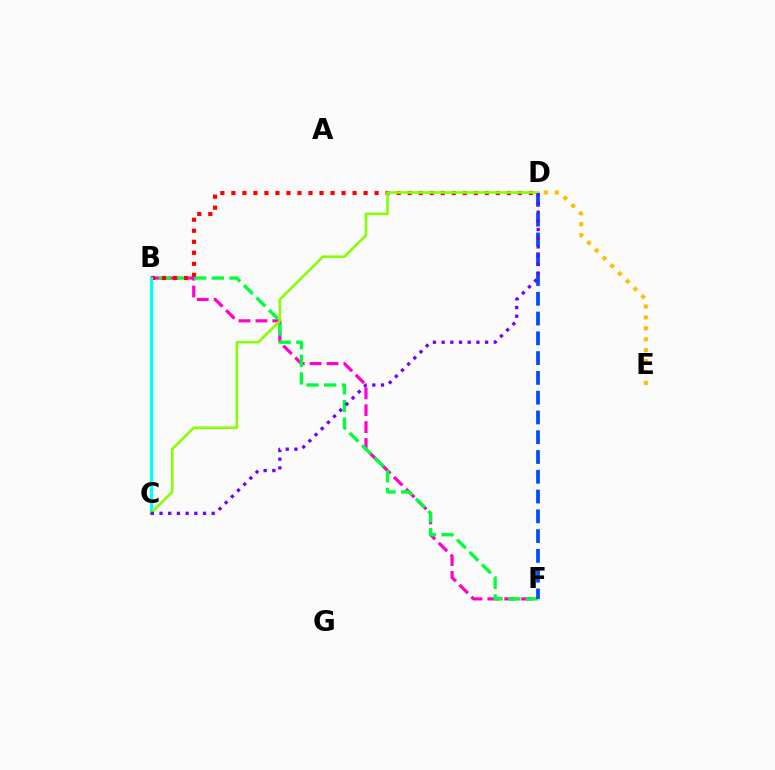{('B', 'F'): [{'color': '#ff00cf', 'line_style': 'dashed', 'thickness': 2.29}, {'color': '#00ff39', 'line_style': 'dashed', 'thickness': 2.4}], ('D', 'F'): [{'color': '#004bff', 'line_style': 'dashed', 'thickness': 2.69}], ('B', 'D'): [{'color': '#ff0000', 'line_style': 'dotted', 'thickness': 2.99}], ('B', 'C'): [{'color': '#00fff6', 'line_style': 'solid', 'thickness': 2.33}], ('D', 'E'): [{'color': '#ffbd00', 'line_style': 'dotted', 'thickness': 2.97}], ('C', 'D'): [{'color': '#84ff00', 'line_style': 'solid', 'thickness': 1.85}, {'color': '#7200ff', 'line_style': 'dotted', 'thickness': 2.36}]}